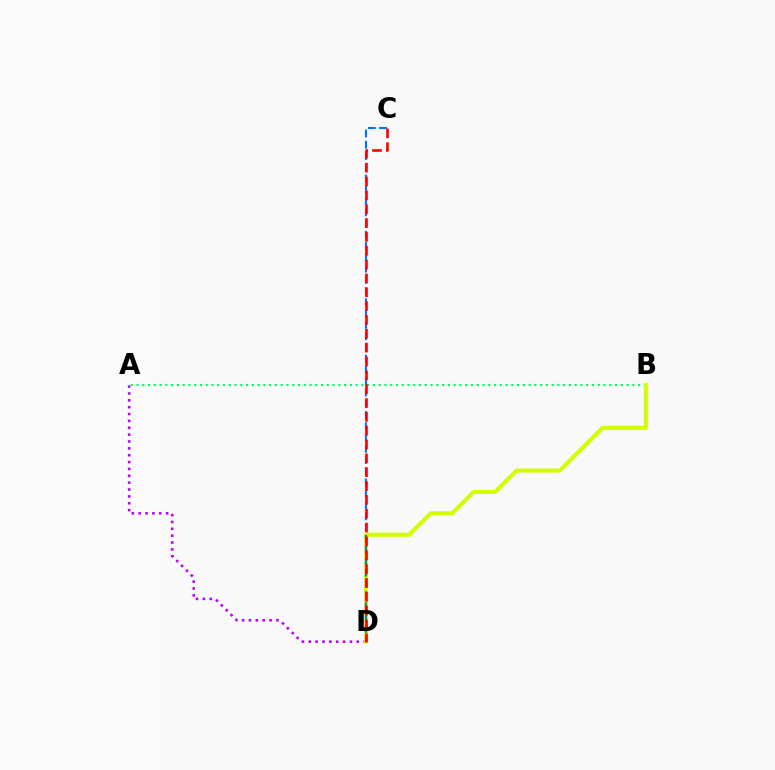{('A', 'D'): [{'color': '#b900ff', 'line_style': 'dotted', 'thickness': 1.86}], ('A', 'B'): [{'color': '#00ff5c', 'line_style': 'dotted', 'thickness': 1.57}], ('B', 'D'): [{'color': '#d1ff00', 'line_style': 'solid', 'thickness': 2.94}], ('C', 'D'): [{'color': '#0074ff', 'line_style': 'dashed', 'thickness': 1.53}, {'color': '#ff0000', 'line_style': 'dashed', 'thickness': 1.88}]}